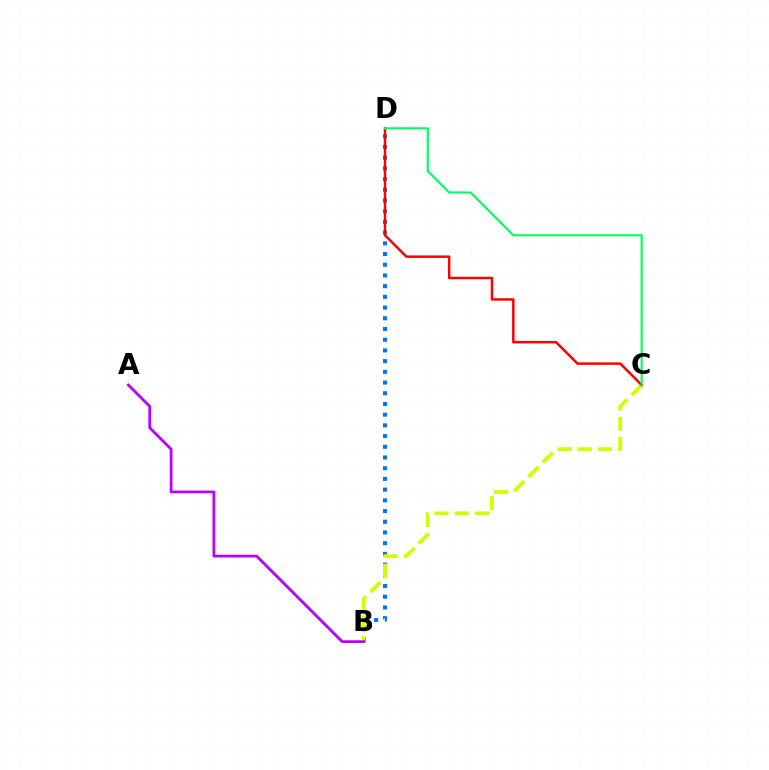{('B', 'D'): [{'color': '#0074ff', 'line_style': 'dotted', 'thickness': 2.91}], ('B', 'C'): [{'color': '#d1ff00', 'line_style': 'dashed', 'thickness': 2.75}], ('C', 'D'): [{'color': '#ff0000', 'line_style': 'solid', 'thickness': 1.79}, {'color': '#00ff5c', 'line_style': 'solid', 'thickness': 1.53}], ('A', 'B'): [{'color': '#b900ff', 'line_style': 'solid', 'thickness': 1.99}]}